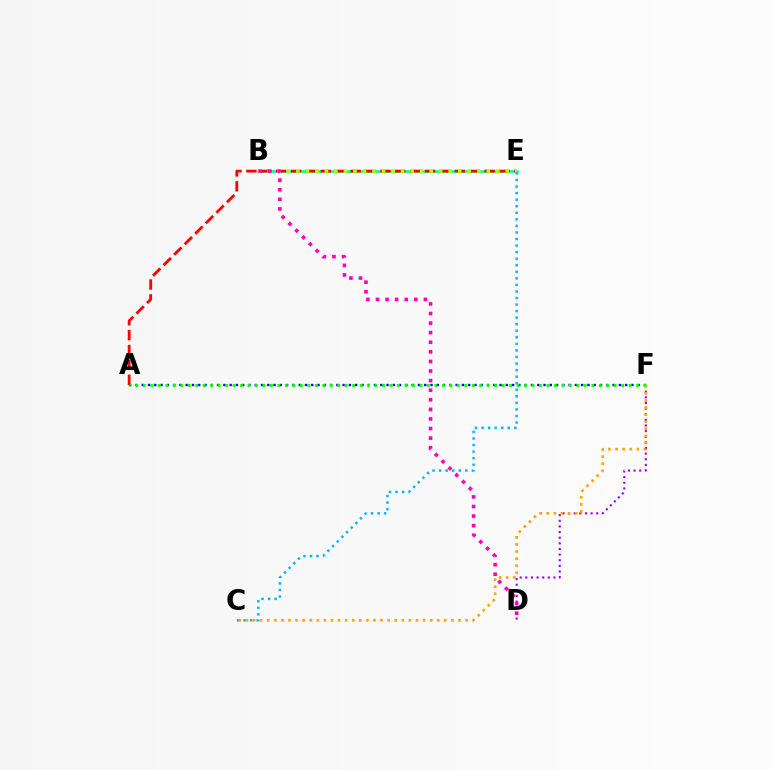{('B', 'E'): [{'color': '#00ff9d', 'line_style': 'solid', 'thickness': 1.9}, {'color': '#b3ff00', 'line_style': 'dotted', 'thickness': 2.59}], ('D', 'F'): [{'color': '#9b00ff', 'line_style': 'dotted', 'thickness': 1.53}], ('A', 'E'): [{'color': '#ff0000', 'line_style': 'dashed', 'thickness': 2.02}], ('B', 'D'): [{'color': '#ff00bd', 'line_style': 'dotted', 'thickness': 2.61}], ('A', 'F'): [{'color': '#0010ff', 'line_style': 'dotted', 'thickness': 1.71}, {'color': '#08ff00', 'line_style': 'dotted', 'thickness': 2.03}], ('C', 'E'): [{'color': '#00b5ff', 'line_style': 'dotted', 'thickness': 1.78}], ('C', 'F'): [{'color': '#ffa500', 'line_style': 'dotted', 'thickness': 1.92}]}